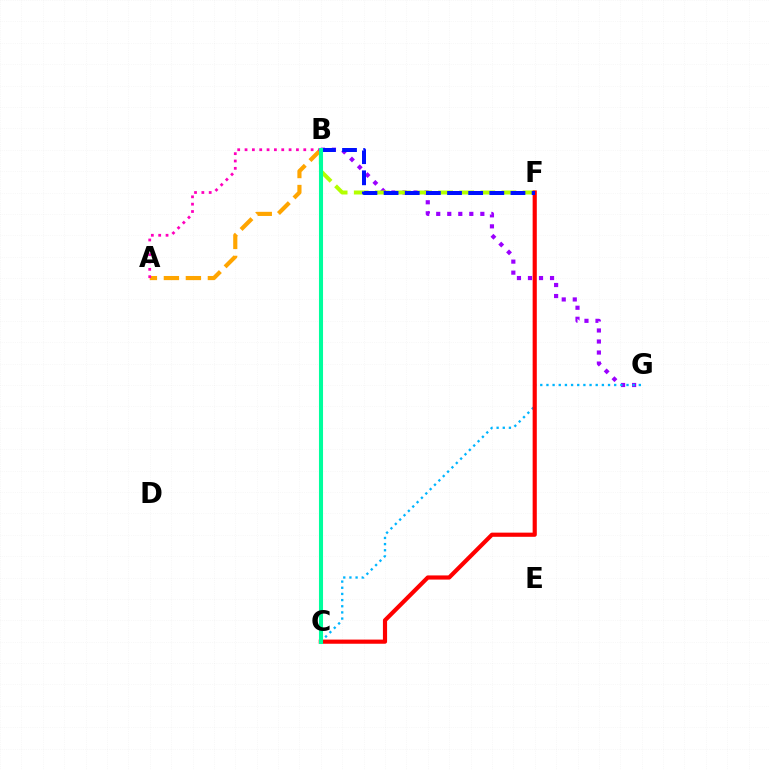{('B', 'G'): [{'color': '#9b00ff', 'line_style': 'dotted', 'thickness': 3.0}], ('B', 'F'): [{'color': '#b3ff00', 'line_style': 'dashed', 'thickness': 2.87}, {'color': '#0010ff', 'line_style': 'dashed', 'thickness': 2.87}], ('A', 'B'): [{'color': '#ffa500', 'line_style': 'dashed', 'thickness': 2.99}, {'color': '#ff00bd', 'line_style': 'dotted', 'thickness': 1.99}], ('B', 'C'): [{'color': '#08ff00', 'line_style': 'dashed', 'thickness': 2.78}, {'color': '#00ff9d', 'line_style': 'solid', 'thickness': 2.93}], ('C', 'G'): [{'color': '#00b5ff', 'line_style': 'dotted', 'thickness': 1.67}], ('C', 'F'): [{'color': '#ff0000', 'line_style': 'solid', 'thickness': 3.0}]}